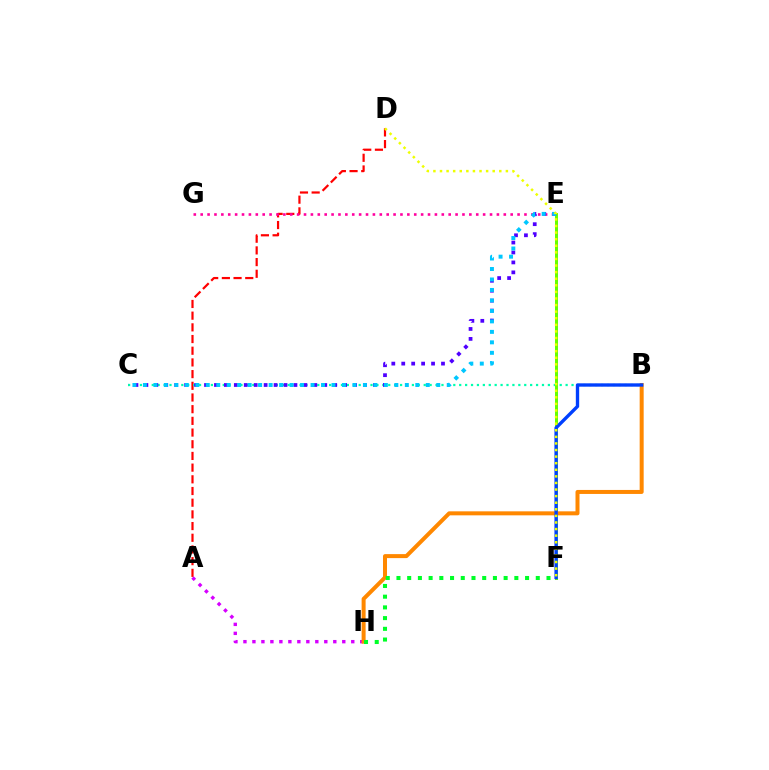{('A', 'D'): [{'color': '#ff0000', 'line_style': 'dashed', 'thickness': 1.59}], ('B', 'C'): [{'color': '#00ffaf', 'line_style': 'dotted', 'thickness': 1.61}], ('E', 'F'): [{'color': '#66ff00', 'line_style': 'solid', 'thickness': 2.15}], ('A', 'H'): [{'color': '#d600ff', 'line_style': 'dotted', 'thickness': 2.44}], ('B', 'H'): [{'color': '#ff8800', 'line_style': 'solid', 'thickness': 2.88}], ('E', 'G'): [{'color': '#ff00a0', 'line_style': 'dotted', 'thickness': 1.87}], ('C', 'E'): [{'color': '#4f00ff', 'line_style': 'dotted', 'thickness': 2.7}, {'color': '#00c7ff', 'line_style': 'dotted', 'thickness': 2.85}], ('F', 'H'): [{'color': '#00ff27', 'line_style': 'dotted', 'thickness': 2.91}], ('B', 'F'): [{'color': '#003fff', 'line_style': 'solid', 'thickness': 2.42}], ('D', 'F'): [{'color': '#eeff00', 'line_style': 'dotted', 'thickness': 1.79}]}